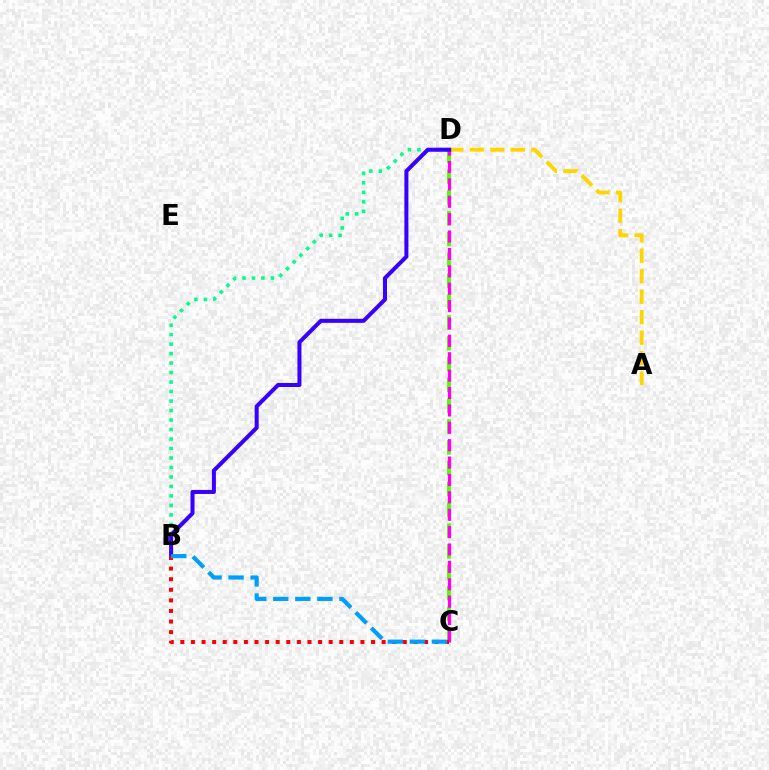{('B', 'D'): [{'color': '#00ff86', 'line_style': 'dotted', 'thickness': 2.58}, {'color': '#3700ff', 'line_style': 'solid', 'thickness': 2.9}], ('C', 'D'): [{'color': '#4fff00', 'line_style': 'dashed', 'thickness': 2.83}, {'color': '#ff00ed', 'line_style': 'dashed', 'thickness': 2.36}], ('A', 'D'): [{'color': '#ffd500', 'line_style': 'dashed', 'thickness': 2.78}], ('B', 'C'): [{'color': '#ff0000', 'line_style': 'dotted', 'thickness': 2.88}, {'color': '#009eff', 'line_style': 'dashed', 'thickness': 2.99}]}